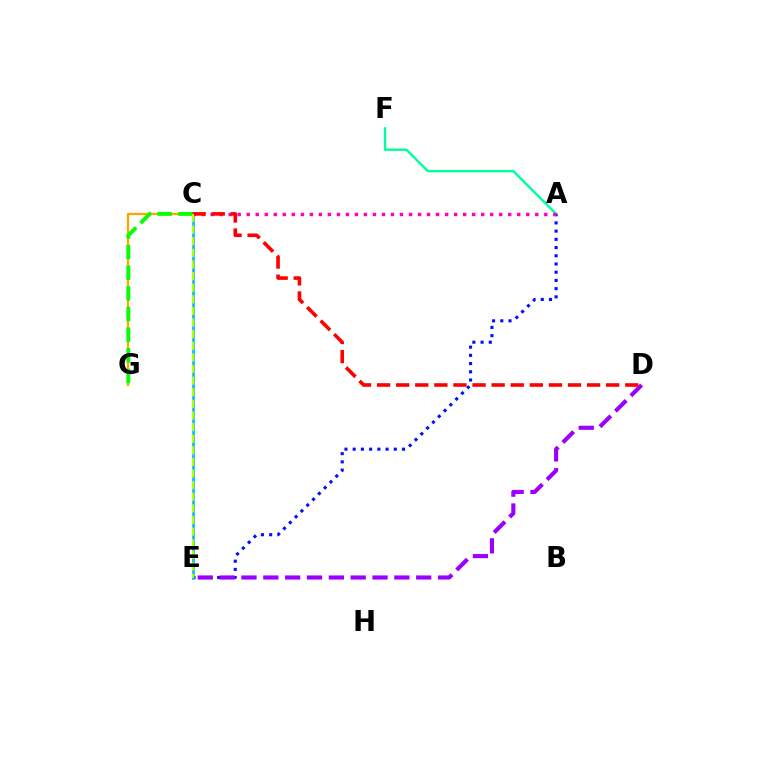{('A', 'F'): [{'color': '#00ff9d', 'line_style': 'solid', 'thickness': 1.72}], ('A', 'E'): [{'color': '#0010ff', 'line_style': 'dotted', 'thickness': 2.23}], ('A', 'C'): [{'color': '#ff00bd', 'line_style': 'dotted', 'thickness': 2.45}], ('C', 'G'): [{'color': '#ffa500', 'line_style': 'solid', 'thickness': 1.64}, {'color': '#08ff00', 'line_style': 'dashed', 'thickness': 2.81}], ('C', 'E'): [{'color': '#00b5ff', 'line_style': 'solid', 'thickness': 1.84}, {'color': '#b3ff00', 'line_style': 'dashed', 'thickness': 1.58}], ('D', 'E'): [{'color': '#9b00ff', 'line_style': 'dashed', 'thickness': 2.97}], ('C', 'D'): [{'color': '#ff0000', 'line_style': 'dashed', 'thickness': 2.59}]}